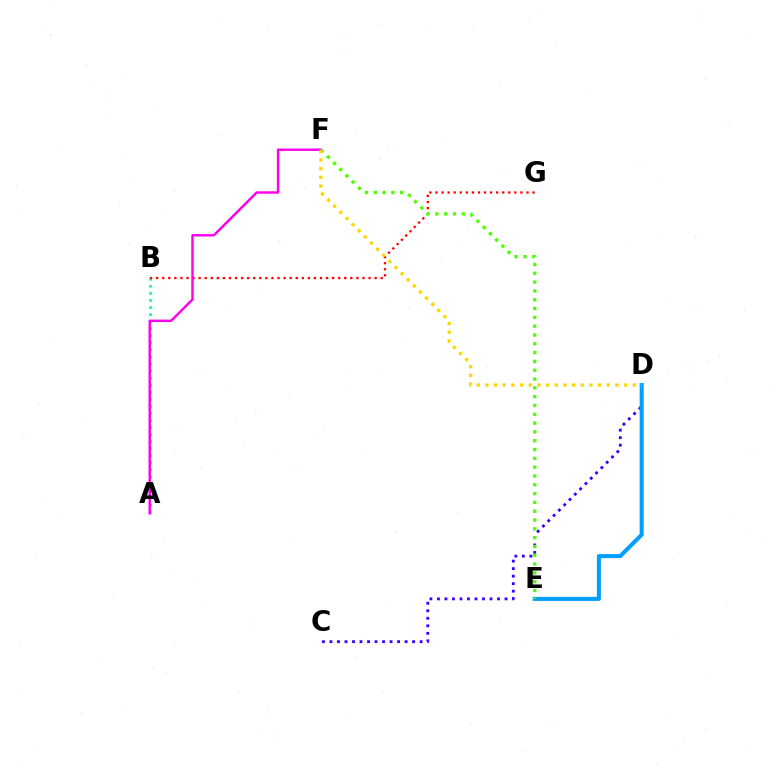{('C', 'D'): [{'color': '#3700ff', 'line_style': 'dotted', 'thickness': 2.04}], ('A', 'B'): [{'color': '#00ff86', 'line_style': 'dotted', 'thickness': 1.92}], ('B', 'G'): [{'color': '#ff0000', 'line_style': 'dotted', 'thickness': 1.65}], ('A', 'F'): [{'color': '#ff00ed', 'line_style': 'solid', 'thickness': 1.76}], ('D', 'E'): [{'color': '#009eff', 'line_style': 'solid', 'thickness': 2.91}], ('E', 'F'): [{'color': '#4fff00', 'line_style': 'dotted', 'thickness': 2.39}], ('D', 'F'): [{'color': '#ffd500', 'line_style': 'dotted', 'thickness': 2.35}]}